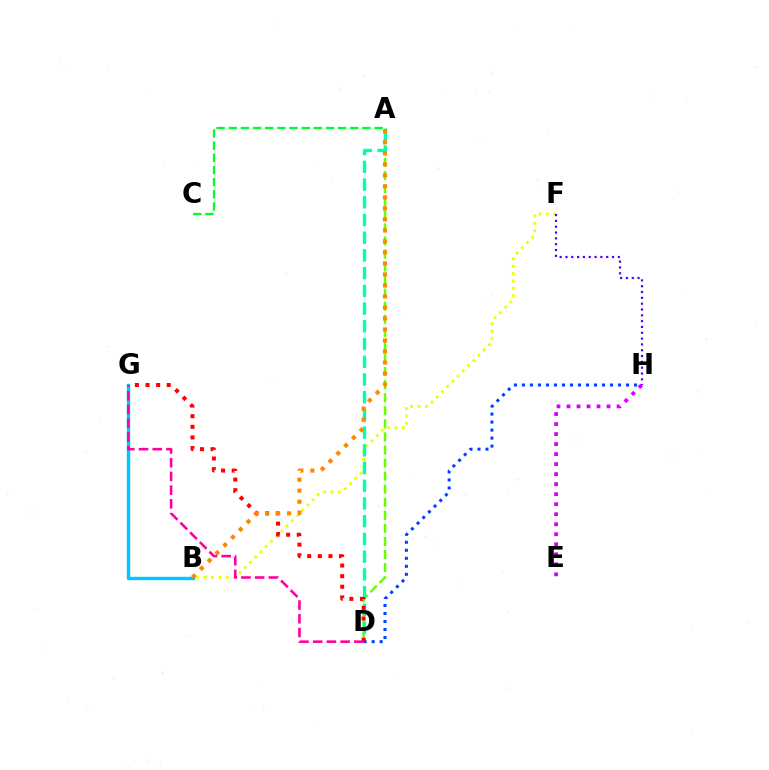{('B', 'F'): [{'color': '#eeff00', 'line_style': 'dotted', 'thickness': 2.0}], ('A', 'D'): [{'color': '#66ff00', 'line_style': 'dashed', 'thickness': 1.78}, {'color': '#00ffaf', 'line_style': 'dashed', 'thickness': 2.41}], ('E', 'H'): [{'color': '#d600ff', 'line_style': 'dotted', 'thickness': 2.72}], ('F', 'H'): [{'color': '#4f00ff', 'line_style': 'dotted', 'thickness': 1.58}], ('D', 'H'): [{'color': '#003fff', 'line_style': 'dotted', 'thickness': 2.18}], ('D', 'G'): [{'color': '#ff0000', 'line_style': 'dotted', 'thickness': 2.88}, {'color': '#ff00a0', 'line_style': 'dashed', 'thickness': 1.86}], ('B', 'G'): [{'color': '#00c7ff', 'line_style': 'solid', 'thickness': 2.47}], ('A', 'B'): [{'color': '#ff8800', 'line_style': 'dotted', 'thickness': 2.99}], ('A', 'C'): [{'color': '#00ff27', 'line_style': 'dashed', 'thickness': 1.65}]}